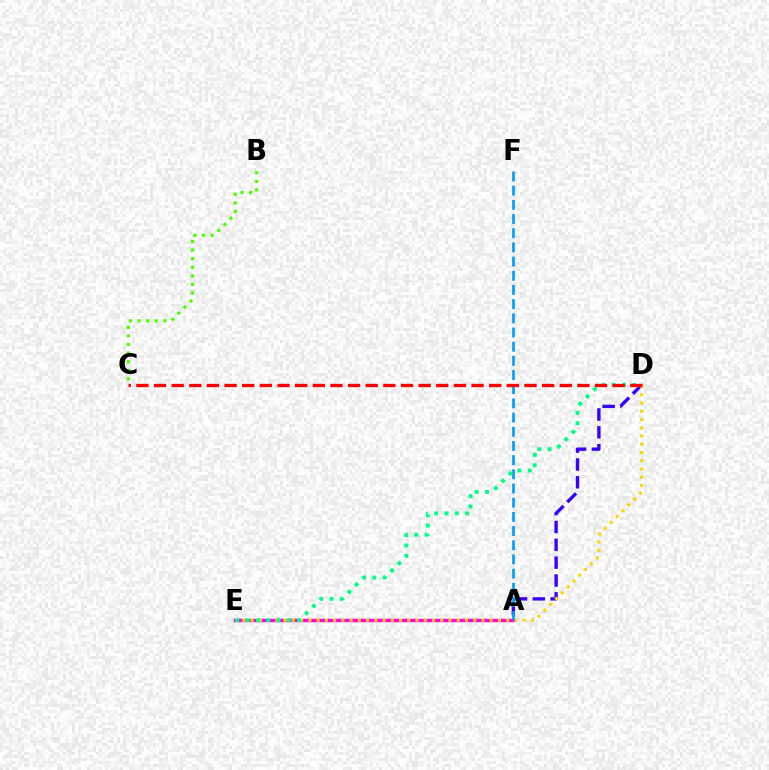{('A', 'D'): [{'color': '#3700ff', 'line_style': 'dashed', 'thickness': 2.42}], ('A', 'E'): [{'color': '#ff00ed', 'line_style': 'solid', 'thickness': 2.45}], ('D', 'E'): [{'color': '#ffd500', 'line_style': 'dotted', 'thickness': 2.24}, {'color': '#00ff86', 'line_style': 'dotted', 'thickness': 2.8}], ('B', 'C'): [{'color': '#4fff00', 'line_style': 'dotted', 'thickness': 2.34}], ('A', 'F'): [{'color': '#009eff', 'line_style': 'dashed', 'thickness': 1.93}], ('C', 'D'): [{'color': '#ff0000', 'line_style': 'dashed', 'thickness': 2.4}]}